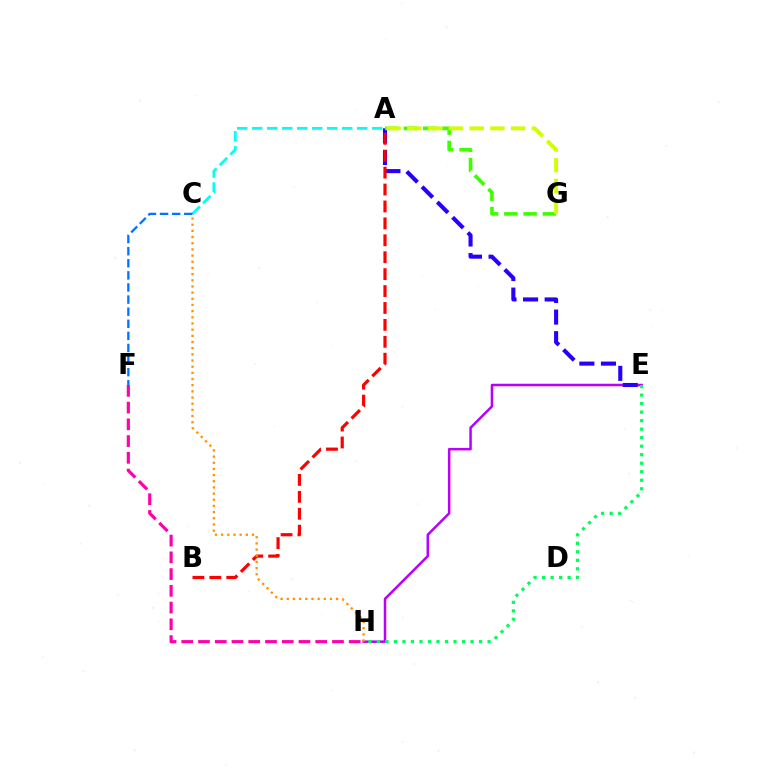{('E', 'H'): [{'color': '#b900ff', 'line_style': 'solid', 'thickness': 1.81}, {'color': '#00ff5c', 'line_style': 'dotted', 'thickness': 2.31}], ('A', 'C'): [{'color': '#00fff6', 'line_style': 'dashed', 'thickness': 2.04}], ('A', 'E'): [{'color': '#2500ff', 'line_style': 'dashed', 'thickness': 2.93}], ('A', 'B'): [{'color': '#ff0000', 'line_style': 'dashed', 'thickness': 2.3}], ('A', 'G'): [{'color': '#3dff00', 'line_style': 'dashed', 'thickness': 2.62}, {'color': '#d1ff00', 'line_style': 'dashed', 'thickness': 2.82}], ('C', 'F'): [{'color': '#0074ff', 'line_style': 'dashed', 'thickness': 1.64}], ('C', 'H'): [{'color': '#ff9400', 'line_style': 'dotted', 'thickness': 1.68}], ('F', 'H'): [{'color': '#ff00ac', 'line_style': 'dashed', 'thickness': 2.27}]}